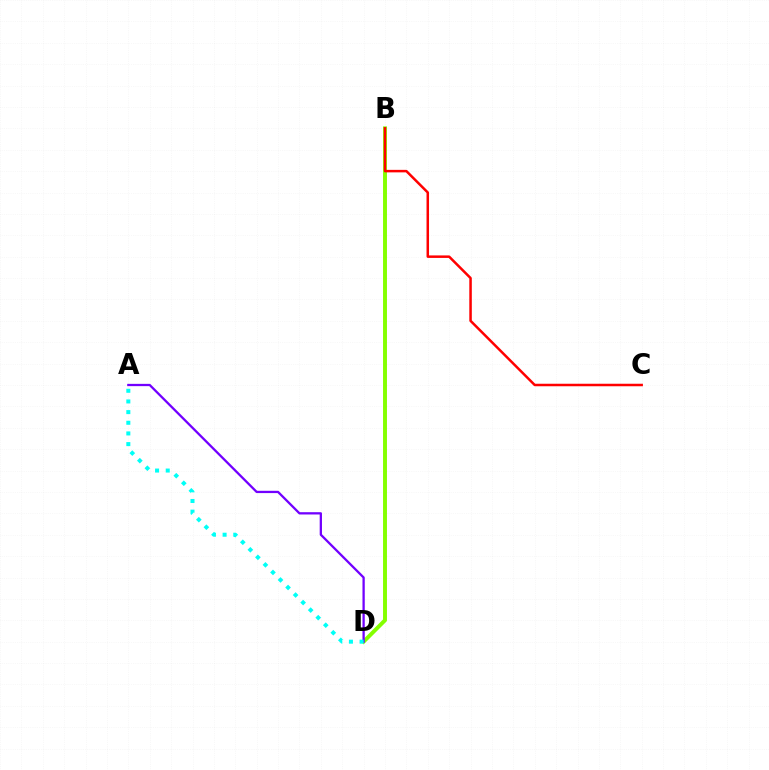{('B', 'D'): [{'color': '#84ff00', 'line_style': 'solid', 'thickness': 2.83}], ('B', 'C'): [{'color': '#ff0000', 'line_style': 'solid', 'thickness': 1.8}], ('A', 'D'): [{'color': '#7200ff', 'line_style': 'solid', 'thickness': 1.65}, {'color': '#00fff6', 'line_style': 'dotted', 'thickness': 2.9}]}